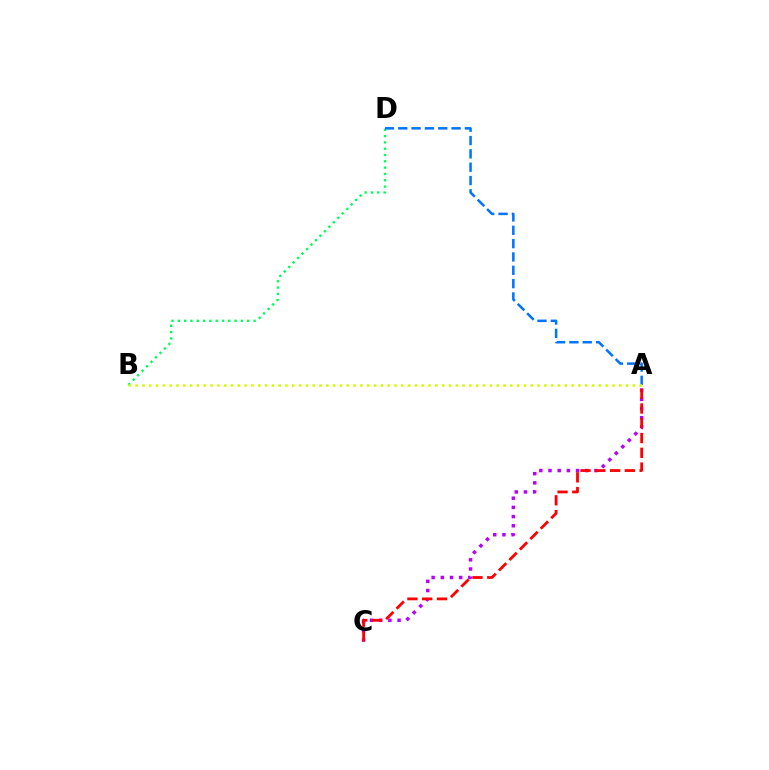{('B', 'D'): [{'color': '#00ff5c', 'line_style': 'dotted', 'thickness': 1.72}], ('A', 'C'): [{'color': '#b900ff', 'line_style': 'dotted', 'thickness': 2.5}, {'color': '#ff0000', 'line_style': 'dashed', 'thickness': 2.01}], ('A', 'D'): [{'color': '#0074ff', 'line_style': 'dashed', 'thickness': 1.81}], ('A', 'B'): [{'color': '#d1ff00', 'line_style': 'dotted', 'thickness': 1.85}]}